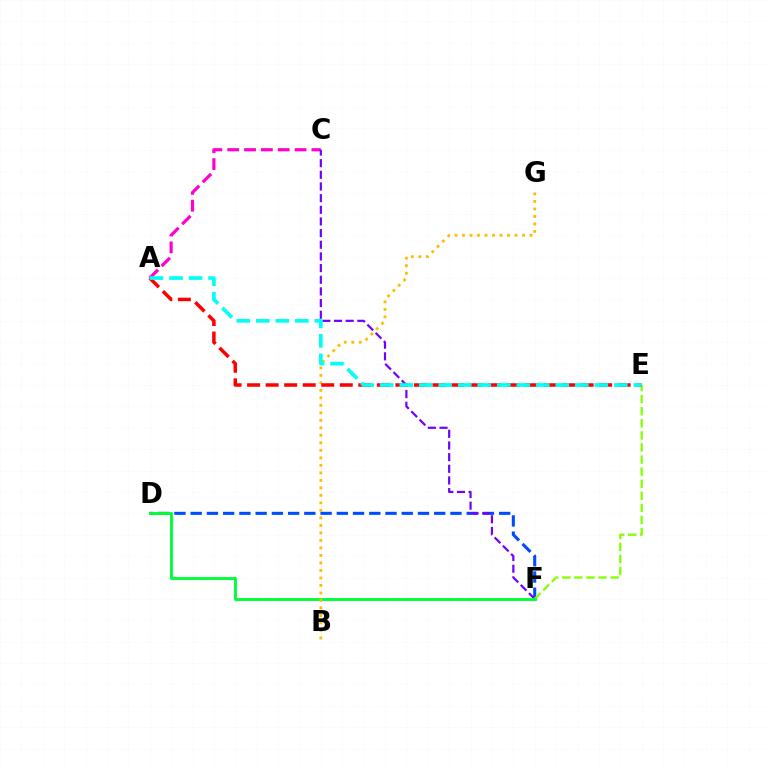{('D', 'F'): [{'color': '#004bff', 'line_style': 'dashed', 'thickness': 2.21}, {'color': '#00ff39', 'line_style': 'solid', 'thickness': 2.11}], ('A', 'C'): [{'color': '#ff00cf', 'line_style': 'dashed', 'thickness': 2.29}], ('C', 'F'): [{'color': '#7200ff', 'line_style': 'dashed', 'thickness': 1.58}], ('E', 'F'): [{'color': '#84ff00', 'line_style': 'dashed', 'thickness': 1.64}], ('B', 'G'): [{'color': '#ffbd00', 'line_style': 'dotted', 'thickness': 2.04}], ('A', 'E'): [{'color': '#ff0000', 'line_style': 'dashed', 'thickness': 2.52}, {'color': '#00fff6', 'line_style': 'dashed', 'thickness': 2.65}]}